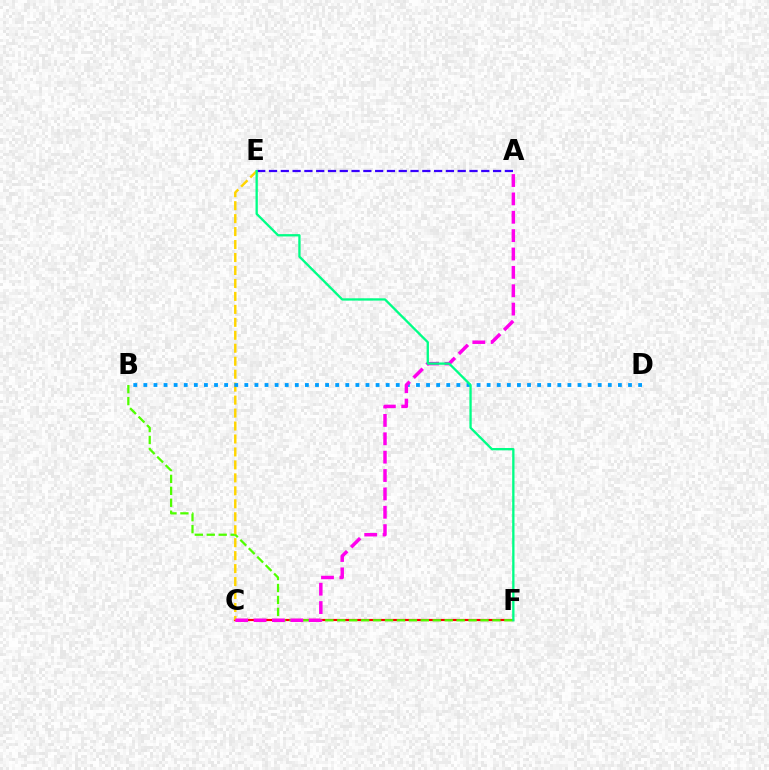{('C', 'F'): [{'color': '#ff0000', 'line_style': 'solid', 'thickness': 1.57}], ('B', 'F'): [{'color': '#4fff00', 'line_style': 'dashed', 'thickness': 1.62}], ('C', 'E'): [{'color': '#ffd500', 'line_style': 'dashed', 'thickness': 1.76}], ('B', 'D'): [{'color': '#009eff', 'line_style': 'dotted', 'thickness': 2.74}], ('A', 'C'): [{'color': '#ff00ed', 'line_style': 'dashed', 'thickness': 2.5}], ('A', 'E'): [{'color': '#3700ff', 'line_style': 'dashed', 'thickness': 1.6}], ('E', 'F'): [{'color': '#00ff86', 'line_style': 'solid', 'thickness': 1.67}]}